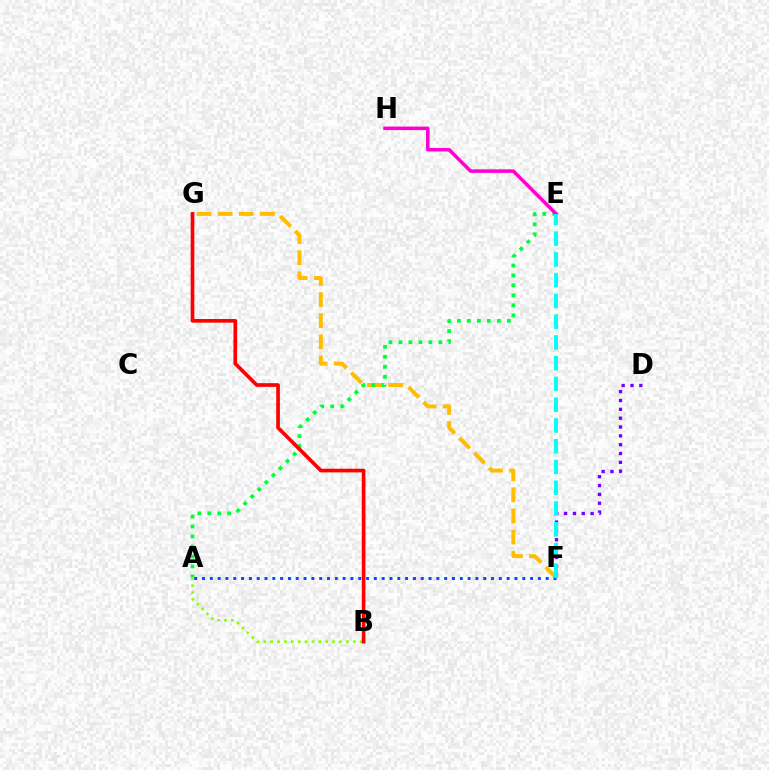{('F', 'G'): [{'color': '#ffbd00', 'line_style': 'dashed', 'thickness': 2.87}], ('A', 'E'): [{'color': '#00ff39', 'line_style': 'dotted', 'thickness': 2.71}], ('A', 'F'): [{'color': '#004bff', 'line_style': 'dotted', 'thickness': 2.12}], ('D', 'F'): [{'color': '#7200ff', 'line_style': 'dotted', 'thickness': 2.4}], ('E', 'H'): [{'color': '#ff00cf', 'line_style': 'solid', 'thickness': 2.54}], ('A', 'B'): [{'color': '#84ff00', 'line_style': 'dotted', 'thickness': 1.87}], ('E', 'F'): [{'color': '#00fff6', 'line_style': 'dashed', 'thickness': 2.82}], ('B', 'G'): [{'color': '#ff0000', 'line_style': 'solid', 'thickness': 2.63}]}